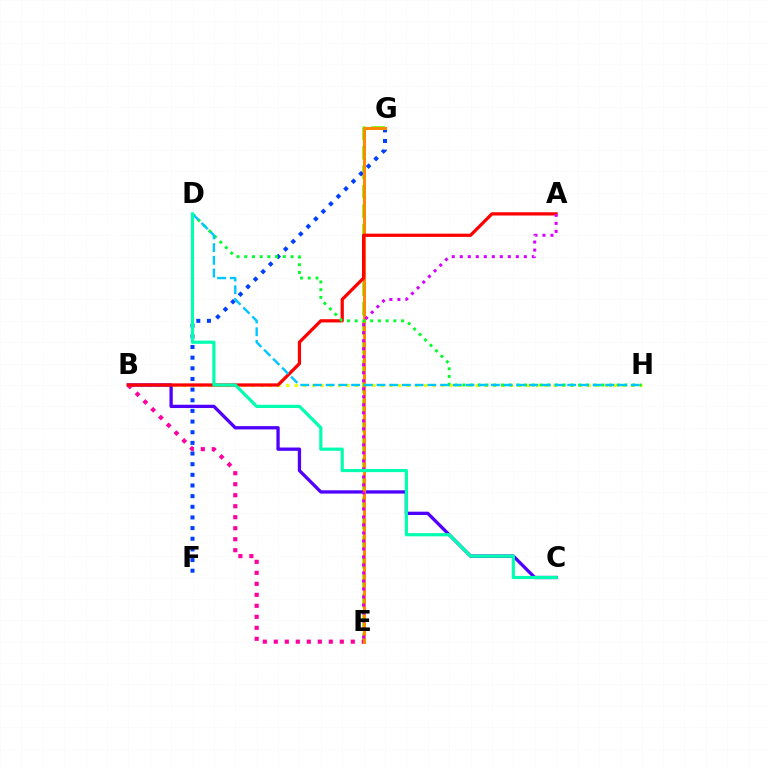{('B', 'H'): [{'color': '#eeff00', 'line_style': 'dotted', 'thickness': 2.34}], ('E', 'G'): [{'color': '#66ff00', 'line_style': 'dashed', 'thickness': 2.65}, {'color': '#ff8800', 'line_style': 'solid', 'thickness': 2.17}], ('B', 'C'): [{'color': '#4f00ff', 'line_style': 'solid', 'thickness': 2.37}], ('B', 'E'): [{'color': '#ff00a0', 'line_style': 'dotted', 'thickness': 2.99}], ('F', 'G'): [{'color': '#003fff', 'line_style': 'dotted', 'thickness': 2.89}], ('A', 'B'): [{'color': '#ff0000', 'line_style': 'solid', 'thickness': 2.34}], ('A', 'E'): [{'color': '#d600ff', 'line_style': 'dotted', 'thickness': 2.18}], ('D', 'H'): [{'color': '#00ff27', 'line_style': 'dotted', 'thickness': 2.1}, {'color': '#00c7ff', 'line_style': 'dashed', 'thickness': 1.73}], ('C', 'D'): [{'color': '#00ffaf', 'line_style': 'solid', 'thickness': 2.28}]}